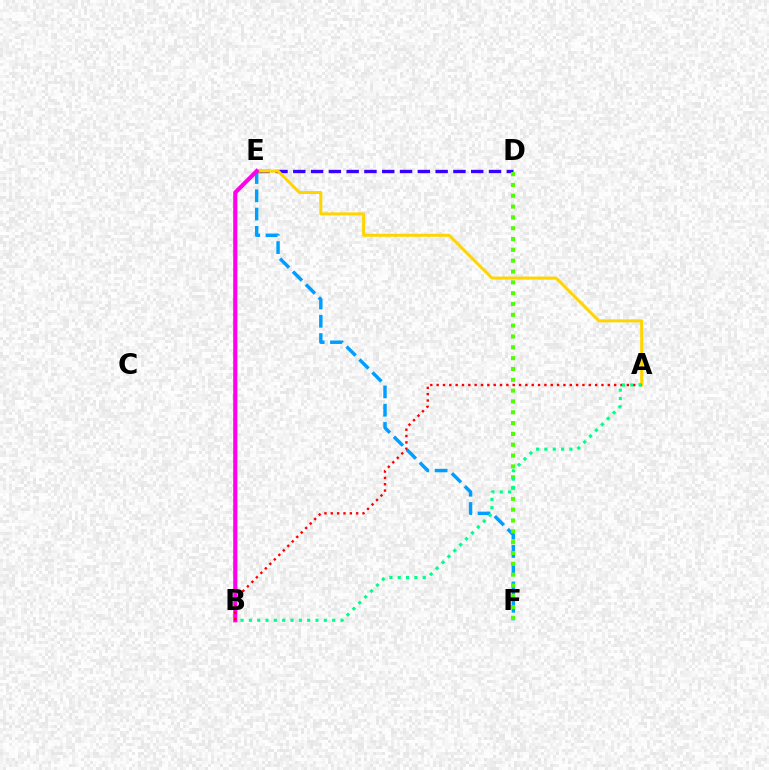{('E', 'F'): [{'color': '#009eff', 'line_style': 'dashed', 'thickness': 2.48}], ('D', 'E'): [{'color': '#3700ff', 'line_style': 'dashed', 'thickness': 2.42}], ('A', 'E'): [{'color': '#ffd500', 'line_style': 'solid', 'thickness': 2.16}], ('D', 'F'): [{'color': '#4fff00', 'line_style': 'dotted', 'thickness': 2.94}], ('B', 'E'): [{'color': '#ff00ed', 'line_style': 'solid', 'thickness': 2.96}], ('A', 'B'): [{'color': '#ff0000', 'line_style': 'dotted', 'thickness': 1.72}, {'color': '#00ff86', 'line_style': 'dotted', 'thickness': 2.26}]}